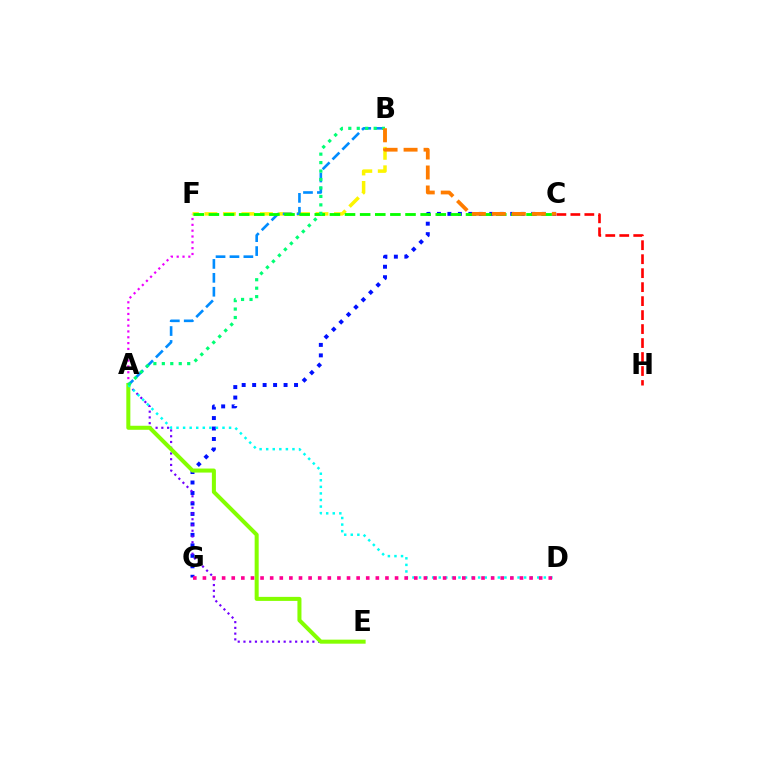{('A', 'F'): [{'color': '#ee00ff', 'line_style': 'dotted', 'thickness': 1.58}], ('C', 'G'): [{'color': '#0010ff', 'line_style': 'dotted', 'thickness': 2.85}], ('B', 'F'): [{'color': '#fcf500', 'line_style': 'dashed', 'thickness': 2.52}], ('A', 'E'): [{'color': '#7200ff', 'line_style': 'dotted', 'thickness': 1.56}, {'color': '#84ff00', 'line_style': 'solid', 'thickness': 2.9}], ('A', 'B'): [{'color': '#008cff', 'line_style': 'dashed', 'thickness': 1.89}, {'color': '#00ff74', 'line_style': 'dotted', 'thickness': 2.3}], ('C', 'F'): [{'color': '#08ff00', 'line_style': 'dashed', 'thickness': 2.05}], ('A', 'D'): [{'color': '#00fff6', 'line_style': 'dotted', 'thickness': 1.78}], ('D', 'G'): [{'color': '#ff0094', 'line_style': 'dotted', 'thickness': 2.61}], ('B', 'C'): [{'color': '#ff7c00', 'line_style': 'dashed', 'thickness': 2.72}], ('C', 'H'): [{'color': '#ff0000', 'line_style': 'dashed', 'thickness': 1.9}]}